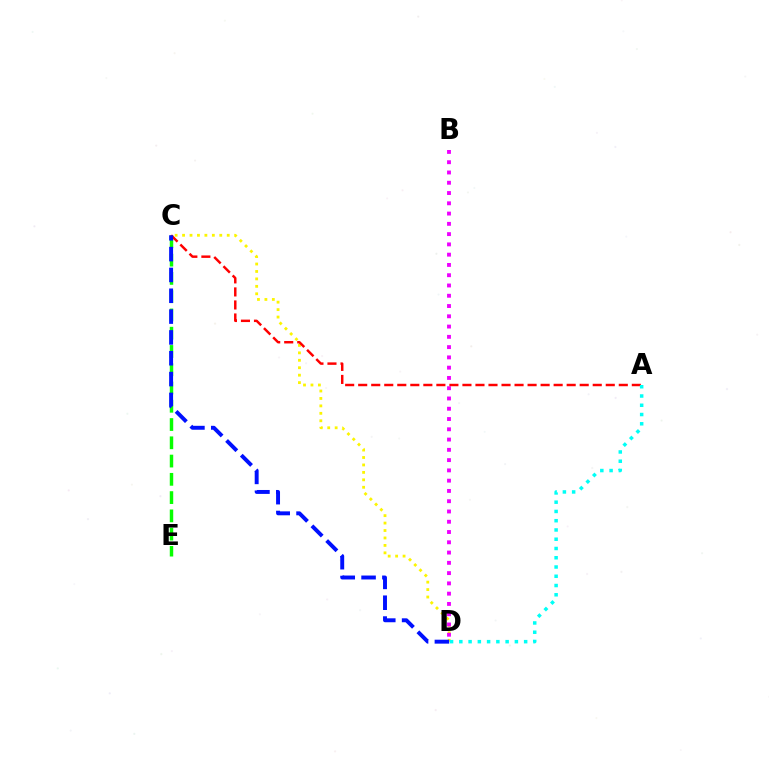{('C', 'D'): [{'color': '#fcf500', 'line_style': 'dotted', 'thickness': 2.02}, {'color': '#0010ff', 'line_style': 'dashed', 'thickness': 2.83}], ('B', 'D'): [{'color': '#ee00ff', 'line_style': 'dotted', 'thickness': 2.79}], ('C', 'E'): [{'color': '#08ff00', 'line_style': 'dashed', 'thickness': 2.48}], ('A', 'C'): [{'color': '#ff0000', 'line_style': 'dashed', 'thickness': 1.77}], ('A', 'D'): [{'color': '#00fff6', 'line_style': 'dotted', 'thickness': 2.52}]}